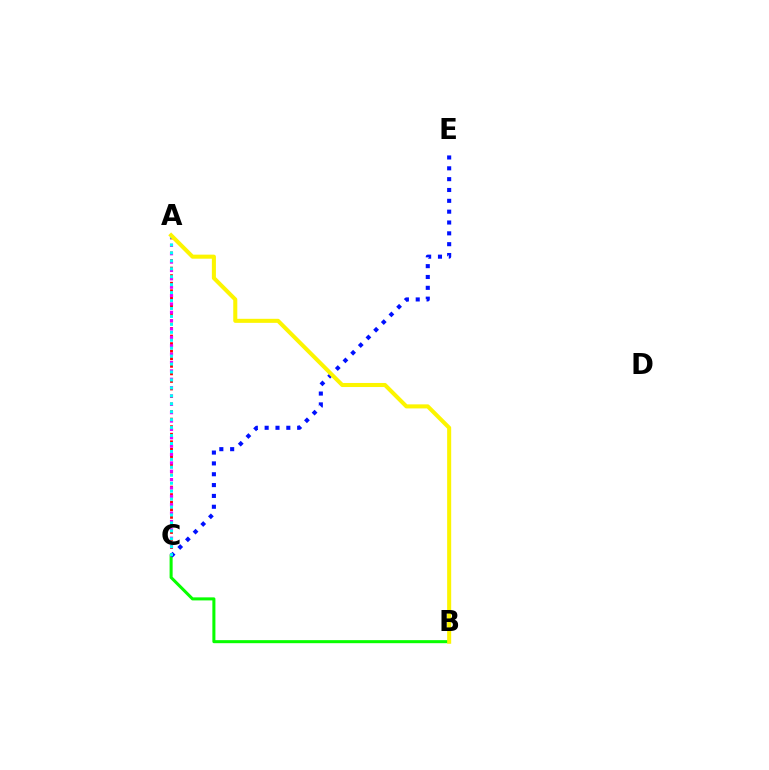{('A', 'C'): [{'color': '#ff0000', 'line_style': 'dotted', 'thickness': 2.05}, {'color': '#ee00ff', 'line_style': 'dotted', 'thickness': 2.27}, {'color': '#00fff6', 'line_style': 'dotted', 'thickness': 2.16}], ('B', 'C'): [{'color': '#08ff00', 'line_style': 'solid', 'thickness': 2.19}], ('C', 'E'): [{'color': '#0010ff', 'line_style': 'dotted', 'thickness': 2.94}], ('A', 'B'): [{'color': '#fcf500', 'line_style': 'solid', 'thickness': 2.91}]}